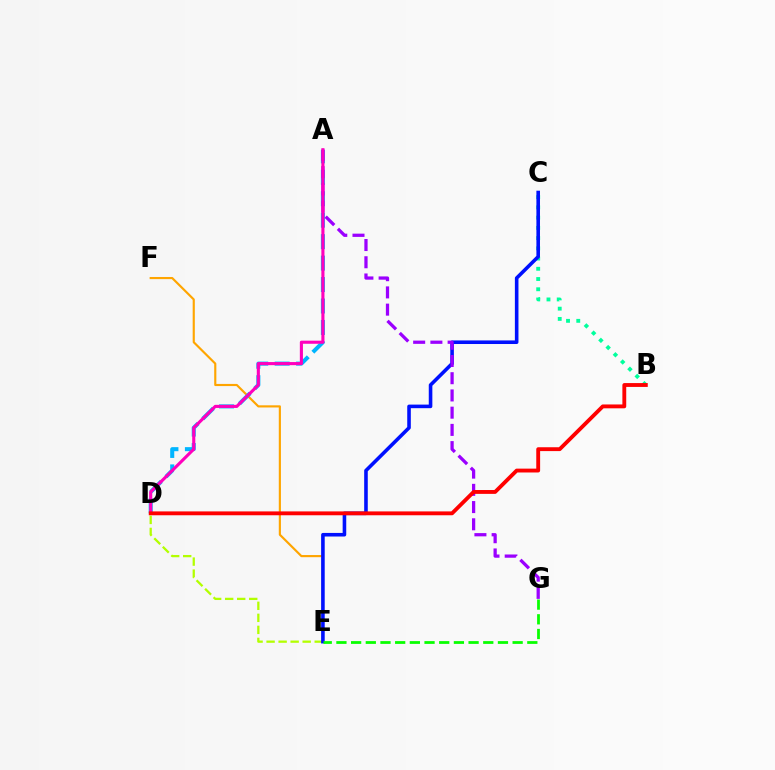{('E', 'F'): [{'color': '#ffa500', 'line_style': 'solid', 'thickness': 1.55}], ('A', 'D'): [{'color': '#00b5ff', 'line_style': 'dashed', 'thickness': 2.91}, {'color': '#ff00bd', 'line_style': 'solid', 'thickness': 2.23}], ('D', 'E'): [{'color': '#b3ff00', 'line_style': 'dashed', 'thickness': 1.63}], ('B', 'C'): [{'color': '#00ff9d', 'line_style': 'dotted', 'thickness': 2.78}], ('C', 'E'): [{'color': '#0010ff', 'line_style': 'solid', 'thickness': 2.58}], ('E', 'G'): [{'color': '#08ff00', 'line_style': 'dashed', 'thickness': 1.99}], ('A', 'G'): [{'color': '#9b00ff', 'line_style': 'dashed', 'thickness': 2.34}], ('B', 'D'): [{'color': '#ff0000', 'line_style': 'solid', 'thickness': 2.77}]}